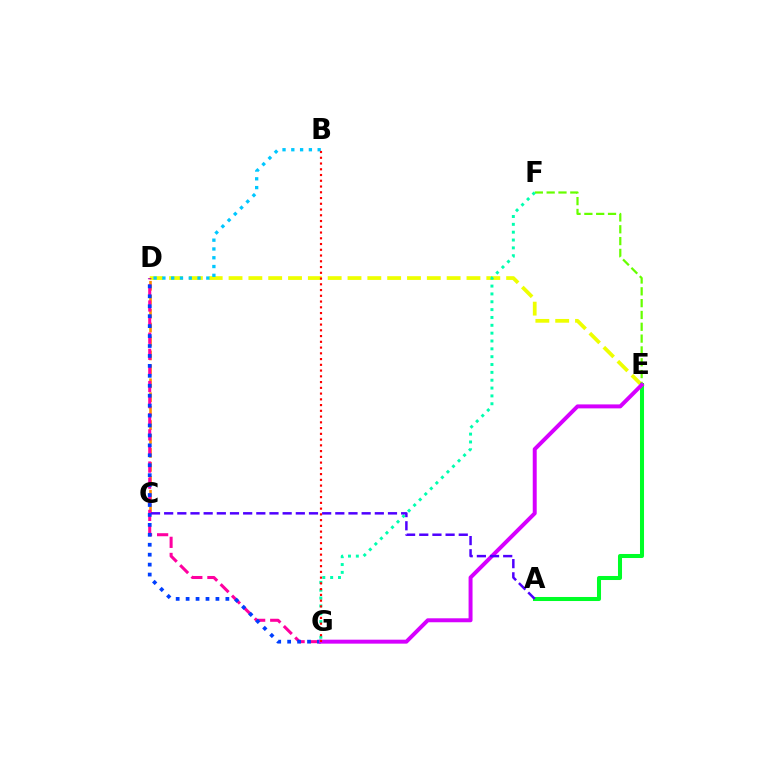{('D', 'E'): [{'color': '#eeff00', 'line_style': 'dashed', 'thickness': 2.69}], ('A', 'E'): [{'color': '#00ff27', 'line_style': 'solid', 'thickness': 2.91}], ('E', 'F'): [{'color': '#66ff00', 'line_style': 'dashed', 'thickness': 1.61}], ('C', 'D'): [{'color': '#ff8800', 'line_style': 'dashed', 'thickness': 1.89}], ('D', 'G'): [{'color': '#ff00a0', 'line_style': 'dashed', 'thickness': 2.19}, {'color': '#003fff', 'line_style': 'dotted', 'thickness': 2.7}], ('E', 'G'): [{'color': '#d600ff', 'line_style': 'solid', 'thickness': 2.85}], ('F', 'G'): [{'color': '#00ffaf', 'line_style': 'dotted', 'thickness': 2.13}], ('B', 'D'): [{'color': '#00c7ff', 'line_style': 'dotted', 'thickness': 2.39}], ('B', 'G'): [{'color': '#ff0000', 'line_style': 'dotted', 'thickness': 1.56}], ('A', 'C'): [{'color': '#4f00ff', 'line_style': 'dashed', 'thickness': 1.79}]}